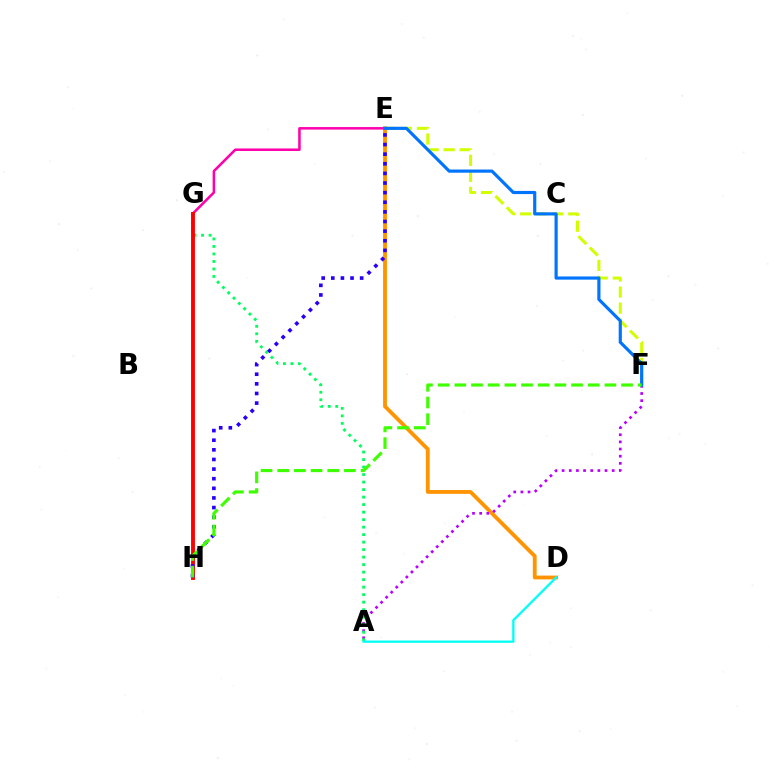{('E', 'F'): [{'color': '#d1ff00', 'line_style': 'dashed', 'thickness': 2.18}, {'color': '#0074ff', 'line_style': 'solid', 'thickness': 2.28}], ('D', 'E'): [{'color': '#ff9400', 'line_style': 'solid', 'thickness': 2.75}], ('E', 'G'): [{'color': '#ff00ac', 'line_style': 'solid', 'thickness': 1.83}], ('A', 'F'): [{'color': '#b900ff', 'line_style': 'dotted', 'thickness': 1.94}], ('A', 'G'): [{'color': '#00ff5c', 'line_style': 'dotted', 'thickness': 2.04}], ('G', 'H'): [{'color': '#ff0000', 'line_style': 'solid', 'thickness': 2.8}], ('E', 'H'): [{'color': '#2500ff', 'line_style': 'dotted', 'thickness': 2.61}], ('F', 'H'): [{'color': '#3dff00', 'line_style': 'dashed', 'thickness': 2.27}], ('A', 'D'): [{'color': '#00fff6', 'line_style': 'solid', 'thickness': 1.65}]}